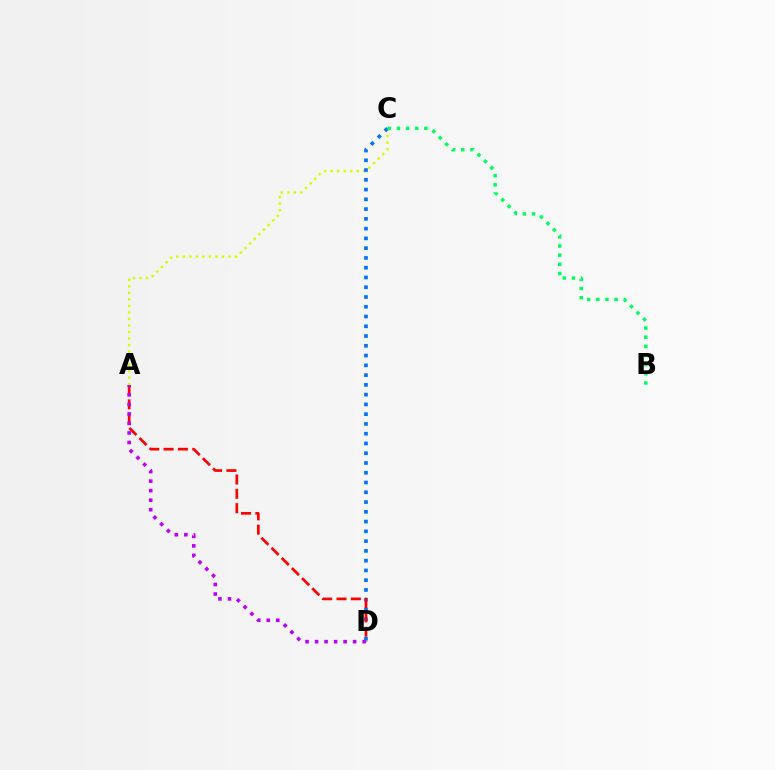{('A', 'C'): [{'color': '#d1ff00', 'line_style': 'dotted', 'thickness': 1.77}], ('C', 'D'): [{'color': '#0074ff', 'line_style': 'dotted', 'thickness': 2.65}], ('B', 'C'): [{'color': '#00ff5c', 'line_style': 'dotted', 'thickness': 2.49}], ('A', 'D'): [{'color': '#ff0000', 'line_style': 'dashed', 'thickness': 1.95}, {'color': '#b900ff', 'line_style': 'dotted', 'thickness': 2.59}]}